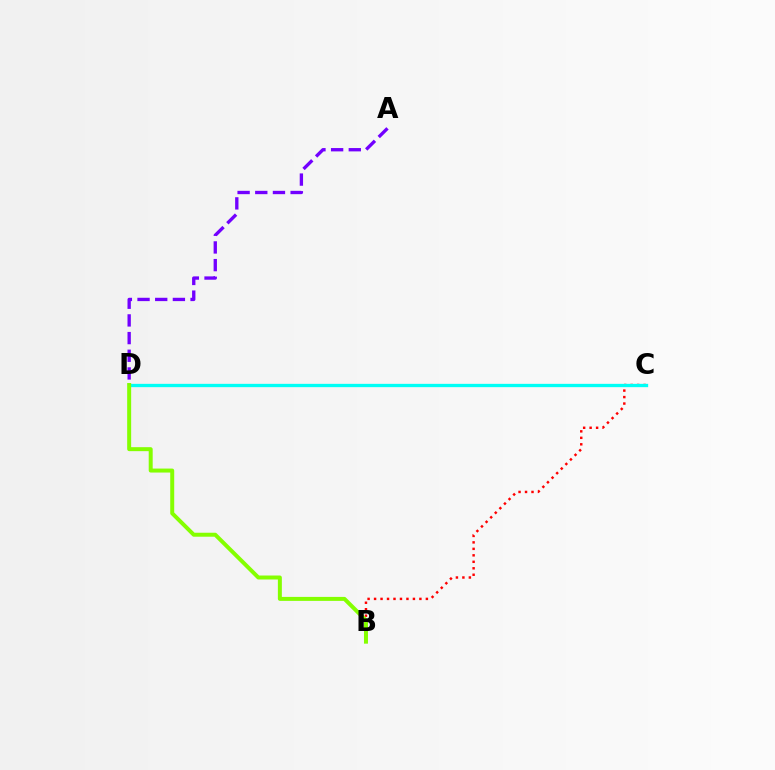{('B', 'C'): [{'color': '#ff0000', 'line_style': 'dotted', 'thickness': 1.76}], ('C', 'D'): [{'color': '#00fff6', 'line_style': 'solid', 'thickness': 2.39}], ('B', 'D'): [{'color': '#84ff00', 'line_style': 'solid', 'thickness': 2.86}], ('A', 'D'): [{'color': '#7200ff', 'line_style': 'dashed', 'thickness': 2.4}]}